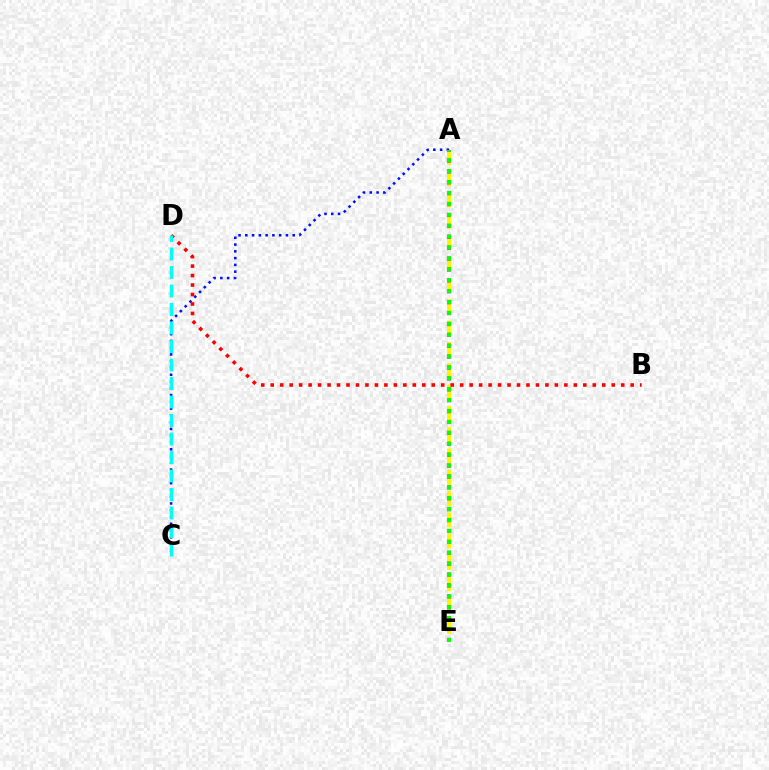{('A', 'E'): [{'color': '#fcf500', 'line_style': 'dashed', 'thickness': 2.9}, {'color': '#ee00ff', 'line_style': 'dotted', 'thickness': 2.96}, {'color': '#08ff00', 'line_style': 'dotted', 'thickness': 2.96}], ('A', 'C'): [{'color': '#0010ff', 'line_style': 'dotted', 'thickness': 1.84}], ('B', 'D'): [{'color': '#ff0000', 'line_style': 'dotted', 'thickness': 2.57}], ('C', 'D'): [{'color': '#00fff6', 'line_style': 'dashed', 'thickness': 2.51}]}